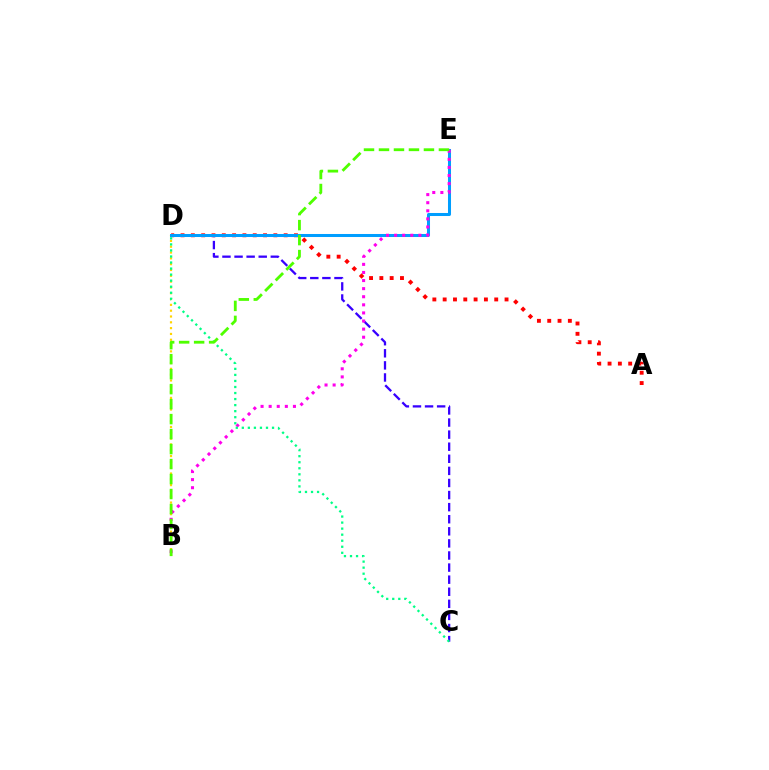{('A', 'D'): [{'color': '#ff0000', 'line_style': 'dotted', 'thickness': 2.8}], ('B', 'D'): [{'color': '#ffd500', 'line_style': 'dotted', 'thickness': 1.58}], ('C', 'D'): [{'color': '#3700ff', 'line_style': 'dashed', 'thickness': 1.64}, {'color': '#00ff86', 'line_style': 'dotted', 'thickness': 1.64}], ('D', 'E'): [{'color': '#009eff', 'line_style': 'solid', 'thickness': 2.18}], ('B', 'E'): [{'color': '#ff00ed', 'line_style': 'dotted', 'thickness': 2.2}, {'color': '#4fff00', 'line_style': 'dashed', 'thickness': 2.04}]}